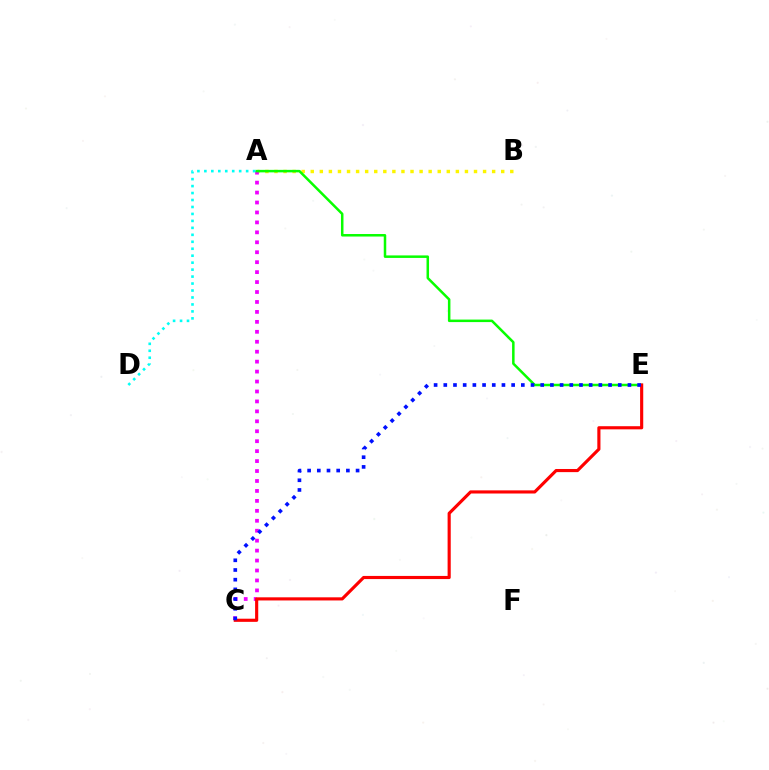{('A', 'B'): [{'color': '#fcf500', 'line_style': 'dotted', 'thickness': 2.46}], ('A', 'C'): [{'color': '#ee00ff', 'line_style': 'dotted', 'thickness': 2.7}], ('A', 'E'): [{'color': '#08ff00', 'line_style': 'solid', 'thickness': 1.81}], ('C', 'E'): [{'color': '#ff0000', 'line_style': 'solid', 'thickness': 2.26}, {'color': '#0010ff', 'line_style': 'dotted', 'thickness': 2.63}], ('A', 'D'): [{'color': '#00fff6', 'line_style': 'dotted', 'thickness': 1.89}]}